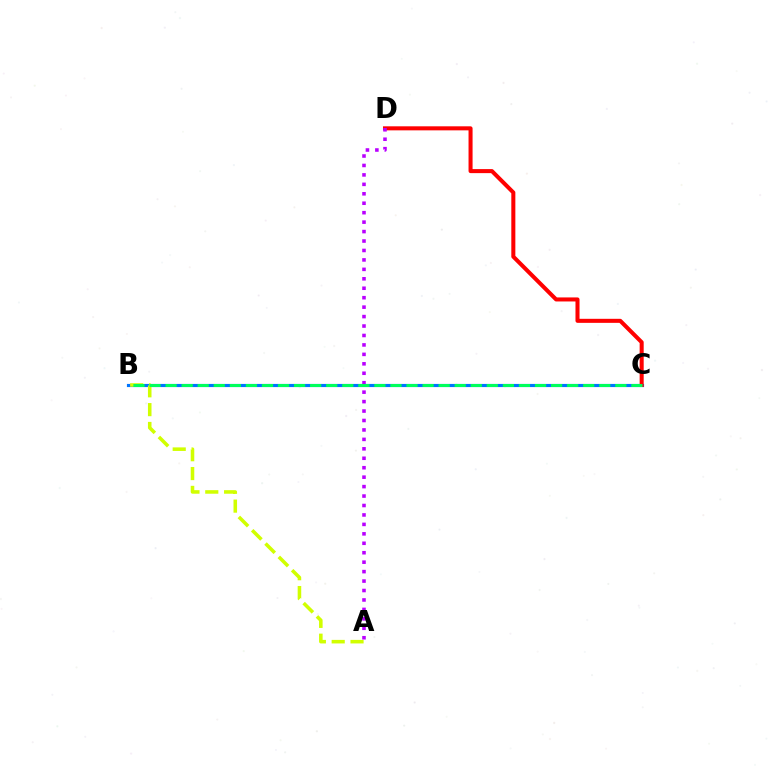{('B', 'C'): [{'color': '#0074ff', 'line_style': 'solid', 'thickness': 2.27}, {'color': '#00ff5c', 'line_style': 'dashed', 'thickness': 2.18}], ('C', 'D'): [{'color': '#ff0000', 'line_style': 'solid', 'thickness': 2.91}], ('A', 'B'): [{'color': '#d1ff00', 'line_style': 'dashed', 'thickness': 2.56}], ('A', 'D'): [{'color': '#b900ff', 'line_style': 'dotted', 'thickness': 2.57}]}